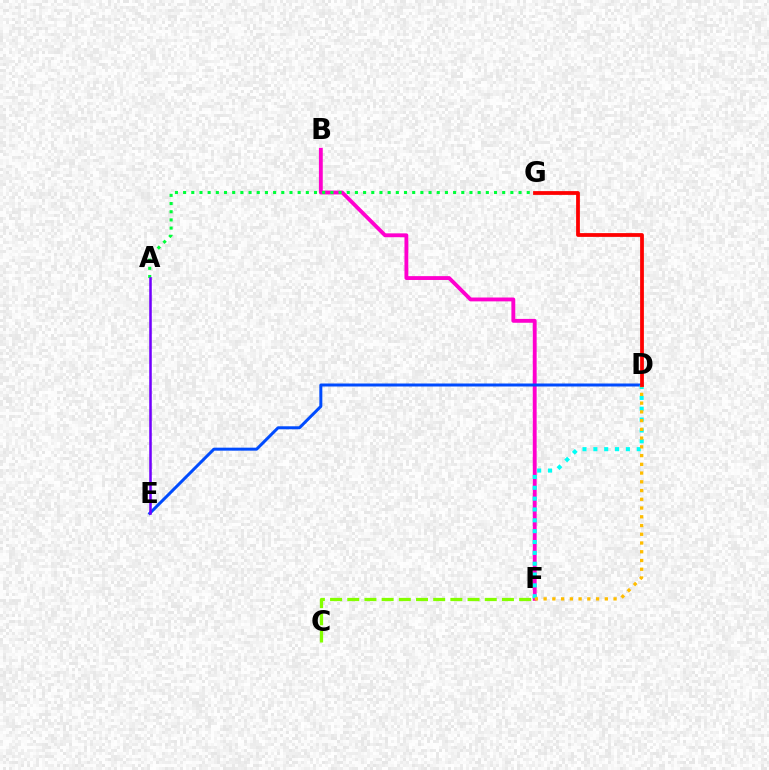{('B', 'F'): [{'color': '#ff00cf', 'line_style': 'solid', 'thickness': 2.77}], ('C', 'F'): [{'color': '#84ff00', 'line_style': 'dashed', 'thickness': 2.33}], ('A', 'G'): [{'color': '#00ff39', 'line_style': 'dotted', 'thickness': 2.22}], ('D', 'E'): [{'color': '#004bff', 'line_style': 'solid', 'thickness': 2.16}], ('A', 'E'): [{'color': '#7200ff', 'line_style': 'solid', 'thickness': 1.84}], ('D', 'F'): [{'color': '#00fff6', 'line_style': 'dotted', 'thickness': 2.95}, {'color': '#ffbd00', 'line_style': 'dotted', 'thickness': 2.38}], ('D', 'G'): [{'color': '#ff0000', 'line_style': 'solid', 'thickness': 2.72}]}